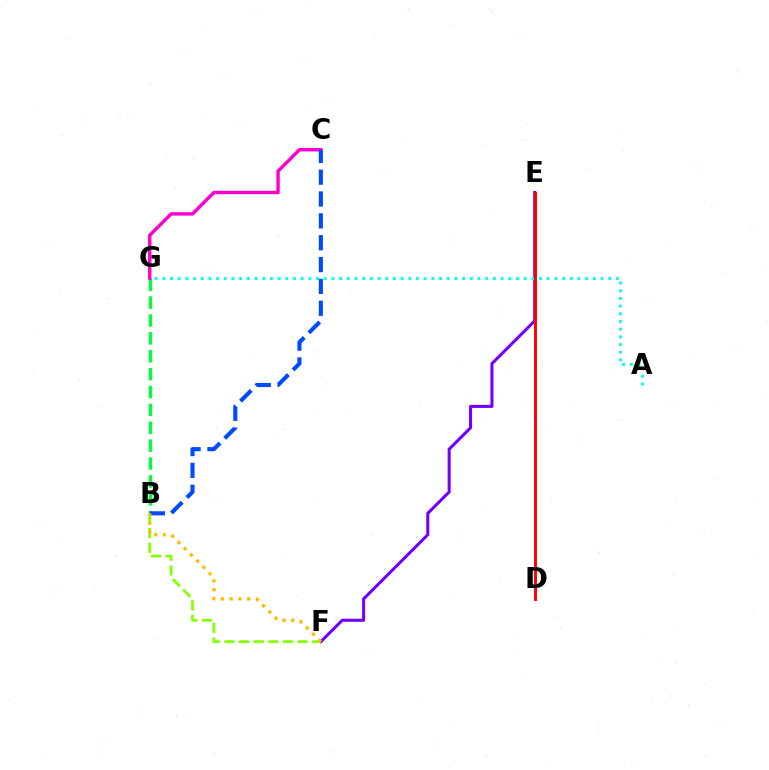{('E', 'F'): [{'color': '#7200ff', 'line_style': 'solid', 'thickness': 2.2}], ('B', 'G'): [{'color': '#00ff39', 'line_style': 'dashed', 'thickness': 2.43}], ('A', 'G'): [{'color': '#00fff6', 'line_style': 'dotted', 'thickness': 2.09}], ('D', 'E'): [{'color': '#ff0000', 'line_style': 'solid', 'thickness': 2.12}], ('B', 'F'): [{'color': '#84ff00', 'line_style': 'dashed', 'thickness': 1.99}, {'color': '#ffbd00', 'line_style': 'dotted', 'thickness': 2.39}], ('C', 'G'): [{'color': '#ff00cf', 'line_style': 'solid', 'thickness': 2.48}], ('B', 'C'): [{'color': '#004bff', 'line_style': 'dashed', 'thickness': 2.97}]}